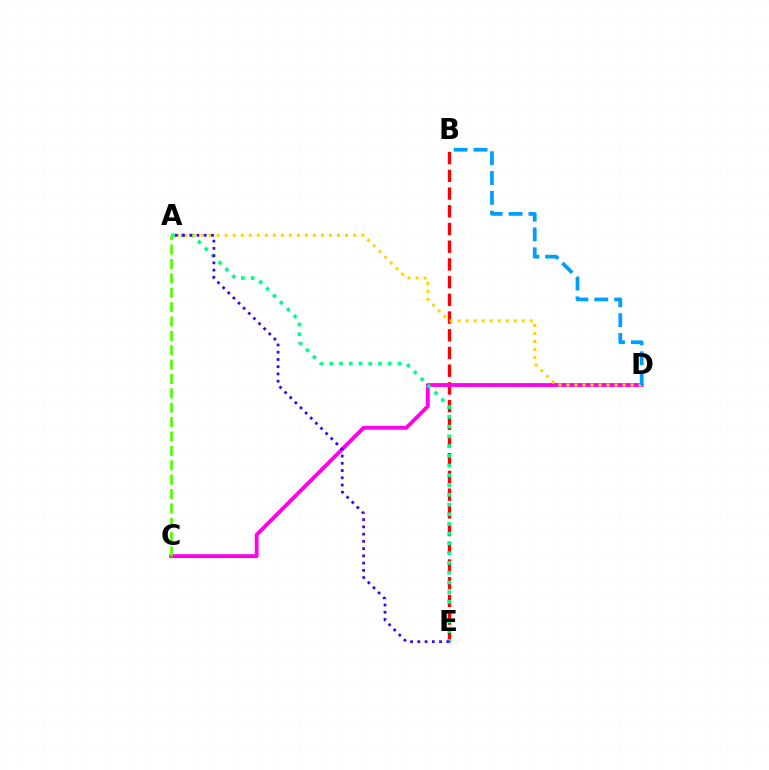{('B', 'E'): [{'color': '#ff0000', 'line_style': 'dashed', 'thickness': 2.41}], ('C', 'D'): [{'color': '#ff00ed', 'line_style': 'solid', 'thickness': 2.76}], ('A', 'E'): [{'color': '#00ff86', 'line_style': 'dotted', 'thickness': 2.65}, {'color': '#3700ff', 'line_style': 'dotted', 'thickness': 1.97}], ('A', 'D'): [{'color': '#ffd500', 'line_style': 'dotted', 'thickness': 2.18}], ('B', 'D'): [{'color': '#009eff', 'line_style': 'dashed', 'thickness': 2.7}], ('A', 'C'): [{'color': '#4fff00', 'line_style': 'dashed', 'thickness': 1.95}]}